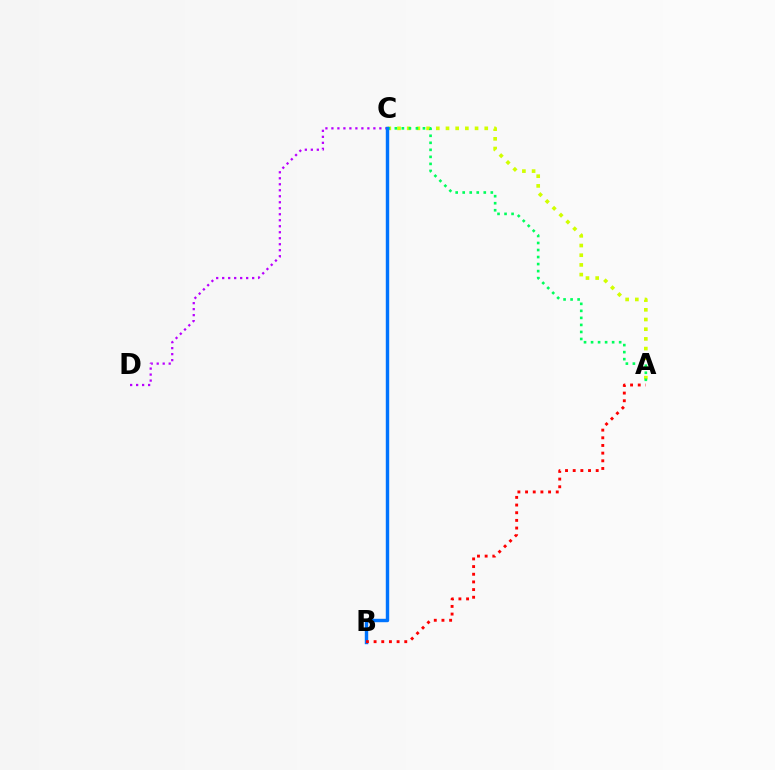{('A', 'C'): [{'color': '#d1ff00', 'line_style': 'dotted', 'thickness': 2.63}, {'color': '#00ff5c', 'line_style': 'dotted', 'thickness': 1.91}], ('C', 'D'): [{'color': '#b900ff', 'line_style': 'dotted', 'thickness': 1.63}], ('B', 'C'): [{'color': '#0074ff', 'line_style': 'solid', 'thickness': 2.46}], ('A', 'B'): [{'color': '#ff0000', 'line_style': 'dotted', 'thickness': 2.08}]}